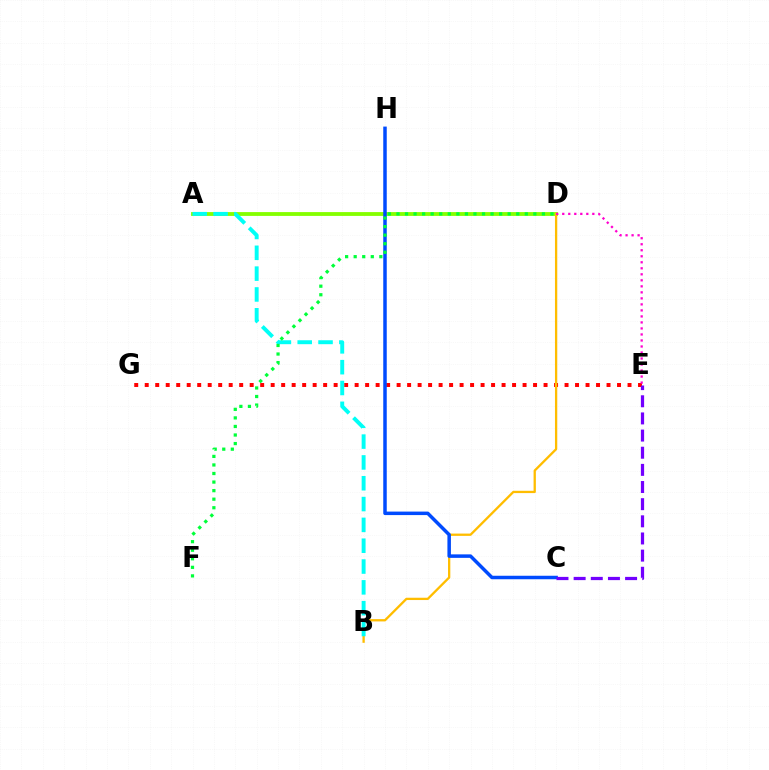{('A', 'D'): [{'color': '#84ff00', 'line_style': 'solid', 'thickness': 2.75}], ('E', 'G'): [{'color': '#ff0000', 'line_style': 'dotted', 'thickness': 2.85}], ('B', 'D'): [{'color': '#ffbd00', 'line_style': 'solid', 'thickness': 1.66}], ('A', 'B'): [{'color': '#00fff6', 'line_style': 'dashed', 'thickness': 2.83}], ('C', 'H'): [{'color': '#004bff', 'line_style': 'solid', 'thickness': 2.52}], ('D', 'F'): [{'color': '#00ff39', 'line_style': 'dotted', 'thickness': 2.32}], ('C', 'E'): [{'color': '#7200ff', 'line_style': 'dashed', 'thickness': 2.33}], ('D', 'E'): [{'color': '#ff00cf', 'line_style': 'dotted', 'thickness': 1.63}]}